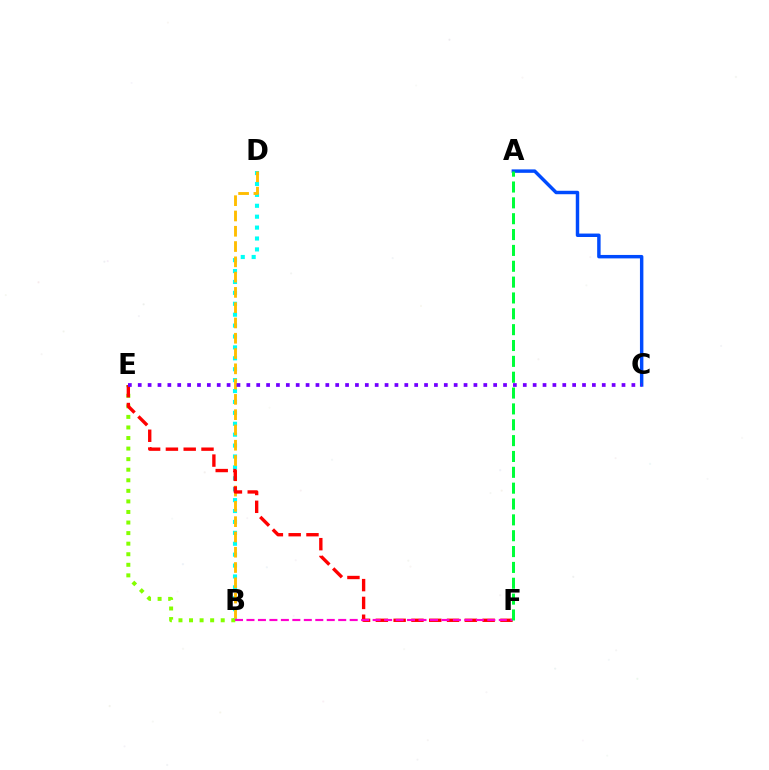{('B', 'D'): [{'color': '#00fff6', 'line_style': 'dotted', 'thickness': 2.96}, {'color': '#ffbd00', 'line_style': 'dashed', 'thickness': 2.08}], ('B', 'E'): [{'color': '#84ff00', 'line_style': 'dotted', 'thickness': 2.87}], ('A', 'C'): [{'color': '#004bff', 'line_style': 'solid', 'thickness': 2.48}], ('E', 'F'): [{'color': '#ff0000', 'line_style': 'dashed', 'thickness': 2.42}], ('B', 'F'): [{'color': '#ff00cf', 'line_style': 'dashed', 'thickness': 1.56}], ('A', 'F'): [{'color': '#00ff39', 'line_style': 'dashed', 'thickness': 2.15}], ('C', 'E'): [{'color': '#7200ff', 'line_style': 'dotted', 'thickness': 2.68}]}